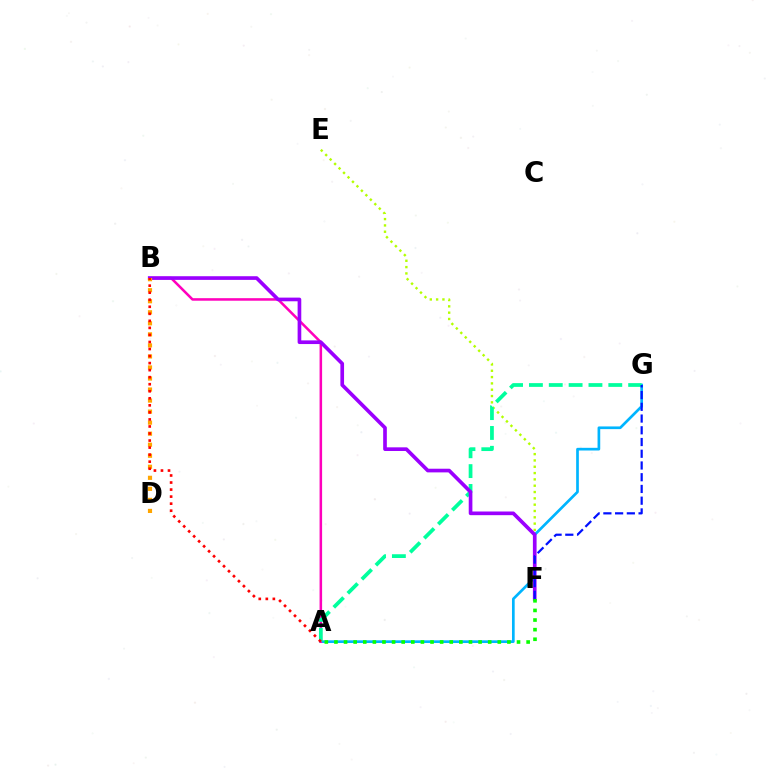{('E', 'F'): [{'color': '#b3ff00', 'line_style': 'dotted', 'thickness': 1.72}], ('A', 'G'): [{'color': '#00b5ff', 'line_style': 'solid', 'thickness': 1.93}, {'color': '#00ff9d', 'line_style': 'dashed', 'thickness': 2.7}], ('A', 'B'): [{'color': '#ff00bd', 'line_style': 'solid', 'thickness': 1.83}, {'color': '#ff0000', 'line_style': 'dotted', 'thickness': 1.91}], ('B', 'F'): [{'color': '#9b00ff', 'line_style': 'solid', 'thickness': 2.64}], ('B', 'D'): [{'color': '#ffa500', 'line_style': 'dotted', 'thickness': 3.0}], ('F', 'G'): [{'color': '#0010ff', 'line_style': 'dashed', 'thickness': 1.59}], ('A', 'F'): [{'color': '#08ff00', 'line_style': 'dotted', 'thickness': 2.61}]}